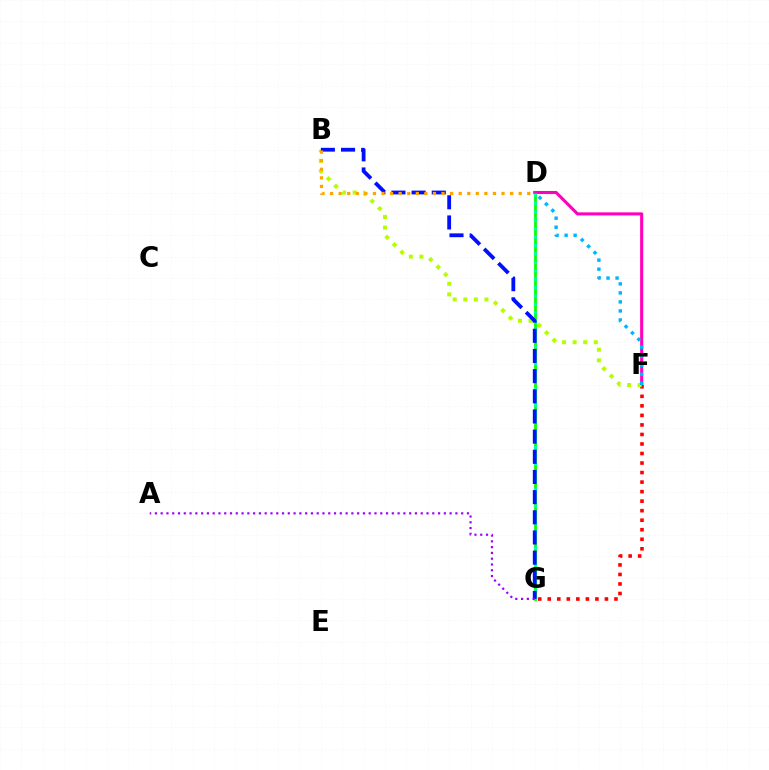{('D', 'G'): [{'color': '#08ff00', 'line_style': 'solid', 'thickness': 2.03}, {'color': '#00ff9d', 'line_style': 'dotted', 'thickness': 2.28}], ('D', 'F'): [{'color': '#ff00bd', 'line_style': 'solid', 'thickness': 2.21}, {'color': '#00b5ff', 'line_style': 'dotted', 'thickness': 2.45}], ('F', 'G'): [{'color': '#ff0000', 'line_style': 'dotted', 'thickness': 2.59}], ('B', 'F'): [{'color': '#b3ff00', 'line_style': 'dotted', 'thickness': 2.88}], ('B', 'G'): [{'color': '#0010ff', 'line_style': 'dashed', 'thickness': 2.74}], ('B', 'D'): [{'color': '#ffa500', 'line_style': 'dotted', 'thickness': 2.33}], ('A', 'G'): [{'color': '#9b00ff', 'line_style': 'dotted', 'thickness': 1.57}]}